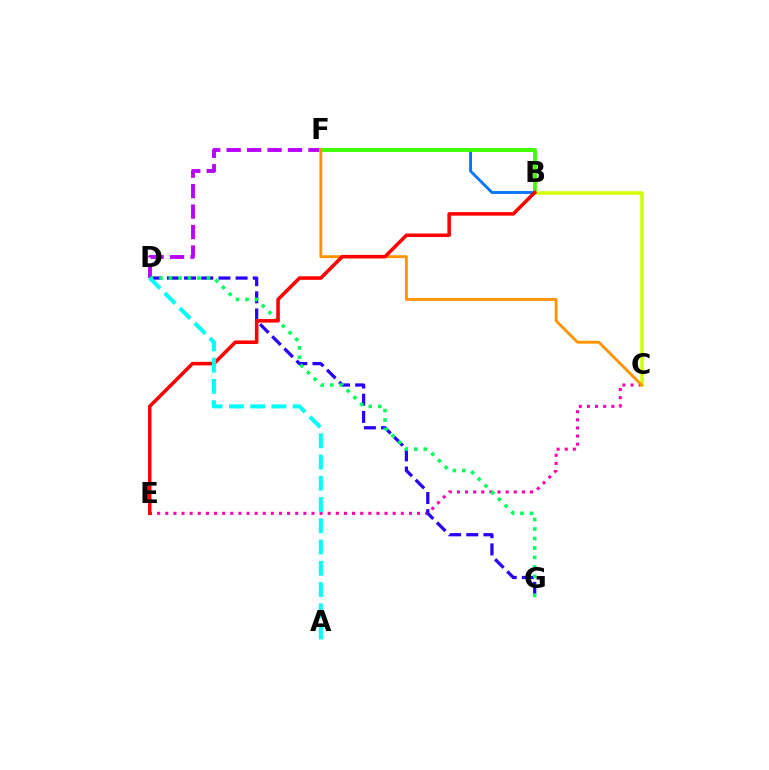{('D', 'F'): [{'color': '#b900ff', 'line_style': 'dashed', 'thickness': 2.78}], ('C', 'E'): [{'color': '#ff00ac', 'line_style': 'dotted', 'thickness': 2.21}], ('B', 'F'): [{'color': '#0074ff', 'line_style': 'solid', 'thickness': 2.05}, {'color': '#3dff00', 'line_style': 'solid', 'thickness': 2.75}], ('B', 'C'): [{'color': '#d1ff00', 'line_style': 'solid', 'thickness': 2.54}], ('D', 'G'): [{'color': '#2500ff', 'line_style': 'dashed', 'thickness': 2.33}, {'color': '#00ff5c', 'line_style': 'dotted', 'thickness': 2.58}], ('C', 'F'): [{'color': '#ff9400', 'line_style': 'solid', 'thickness': 2.07}], ('B', 'E'): [{'color': '#ff0000', 'line_style': 'solid', 'thickness': 2.55}], ('A', 'D'): [{'color': '#00fff6', 'line_style': 'dashed', 'thickness': 2.89}]}